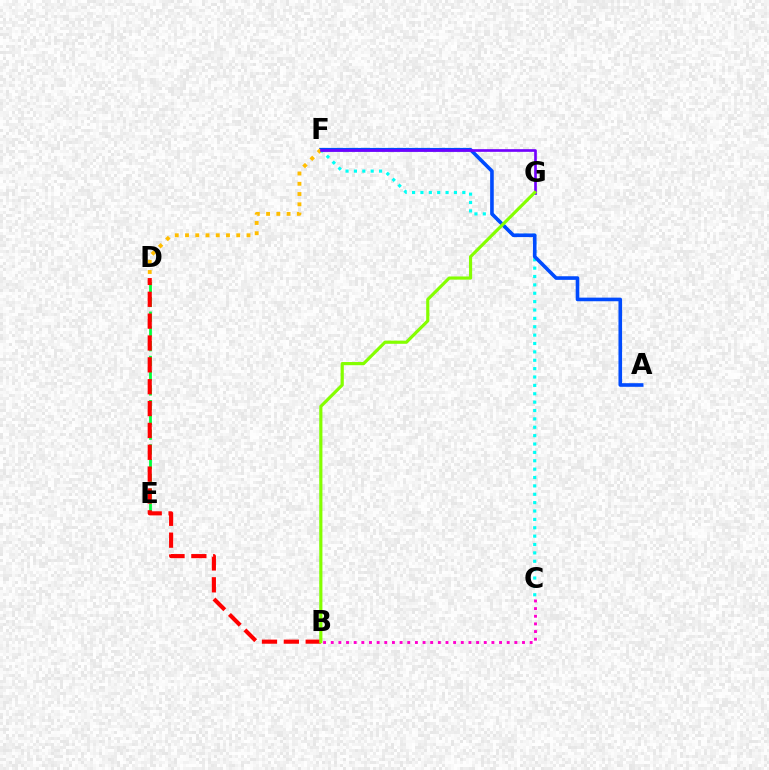{('C', 'F'): [{'color': '#00fff6', 'line_style': 'dotted', 'thickness': 2.28}], ('A', 'F'): [{'color': '#004bff', 'line_style': 'solid', 'thickness': 2.6}], ('D', 'F'): [{'color': '#ffbd00', 'line_style': 'dotted', 'thickness': 2.78}], ('D', 'E'): [{'color': '#00ff39', 'line_style': 'dashed', 'thickness': 2.0}], ('F', 'G'): [{'color': '#7200ff', 'line_style': 'solid', 'thickness': 1.92}], ('B', 'C'): [{'color': '#ff00cf', 'line_style': 'dotted', 'thickness': 2.08}], ('B', 'D'): [{'color': '#ff0000', 'line_style': 'dashed', 'thickness': 2.97}], ('B', 'G'): [{'color': '#84ff00', 'line_style': 'solid', 'thickness': 2.28}]}